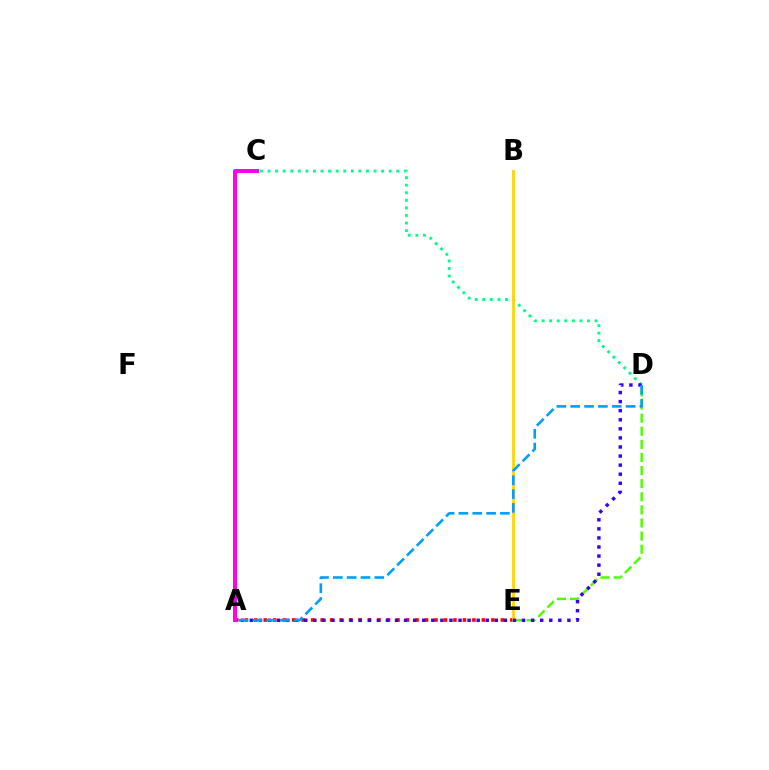{('A', 'E'): [{'color': '#ff0000', 'line_style': 'dotted', 'thickness': 2.58}], ('A', 'C'): [{'color': '#ff00ed', 'line_style': 'solid', 'thickness': 2.86}], ('C', 'D'): [{'color': '#00ff86', 'line_style': 'dotted', 'thickness': 2.06}], ('D', 'E'): [{'color': '#4fff00', 'line_style': 'dashed', 'thickness': 1.78}], ('B', 'E'): [{'color': '#ffd500', 'line_style': 'solid', 'thickness': 2.0}], ('A', 'D'): [{'color': '#3700ff', 'line_style': 'dotted', 'thickness': 2.47}, {'color': '#009eff', 'line_style': 'dashed', 'thickness': 1.88}]}